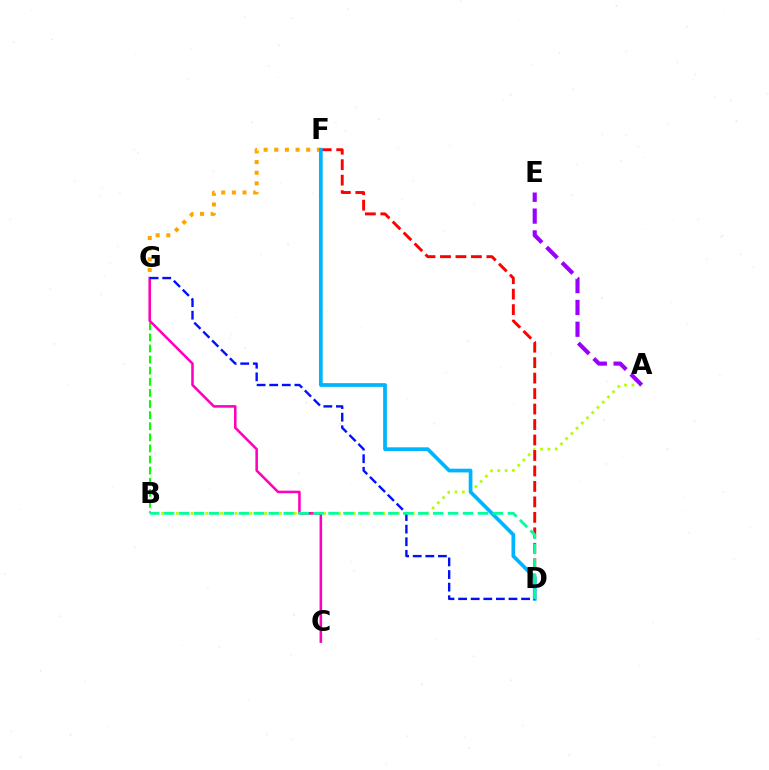{('A', 'B'): [{'color': '#b3ff00', 'line_style': 'dotted', 'thickness': 2.0}], ('F', 'G'): [{'color': '#ffa500', 'line_style': 'dotted', 'thickness': 2.89}], ('D', 'F'): [{'color': '#ff0000', 'line_style': 'dashed', 'thickness': 2.1}, {'color': '#00b5ff', 'line_style': 'solid', 'thickness': 2.68}], ('A', 'E'): [{'color': '#9b00ff', 'line_style': 'dashed', 'thickness': 2.96}], ('B', 'G'): [{'color': '#08ff00', 'line_style': 'dashed', 'thickness': 1.51}], ('C', 'G'): [{'color': '#ff00bd', 'line_style': 'solid', 'thickness': 1.84}], ('D', 'G'): [{'color': '#0010ff', 'line_style': 'dashed', 'thickness': 1.71}], ('B', 'D'): [{'color': '#00ff9d', 'line_style': 'dashed', 'thickness': 2.03}]}